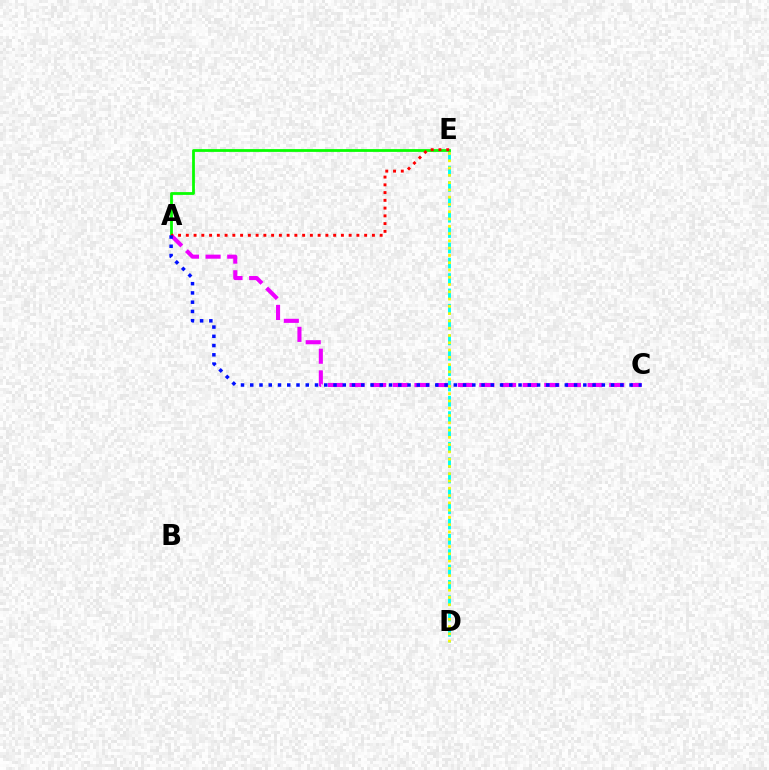{('A', 'C'): [{'color': '#ee00ff', 'line_style': 'dashed', 'thickness': 2.94}, {'color': '#0010ff', 'line_style': 'dotted', 'thickness': 2.51}], ('D', 'E'): [{'color': '#00fff6', 'line_style': 'dashed', 'thickness': 2.08}, {'color': '#fcf500', 'line_style': 'dotted', 'thickness': 1.98}], ('A', 'E'): [{'color': '#08ff00', 'line_style': 'solid', 'thickness': 2.0}, {'color': '#ff0000', 'line_style': 'dotted', 'thickness': 2.11}]}